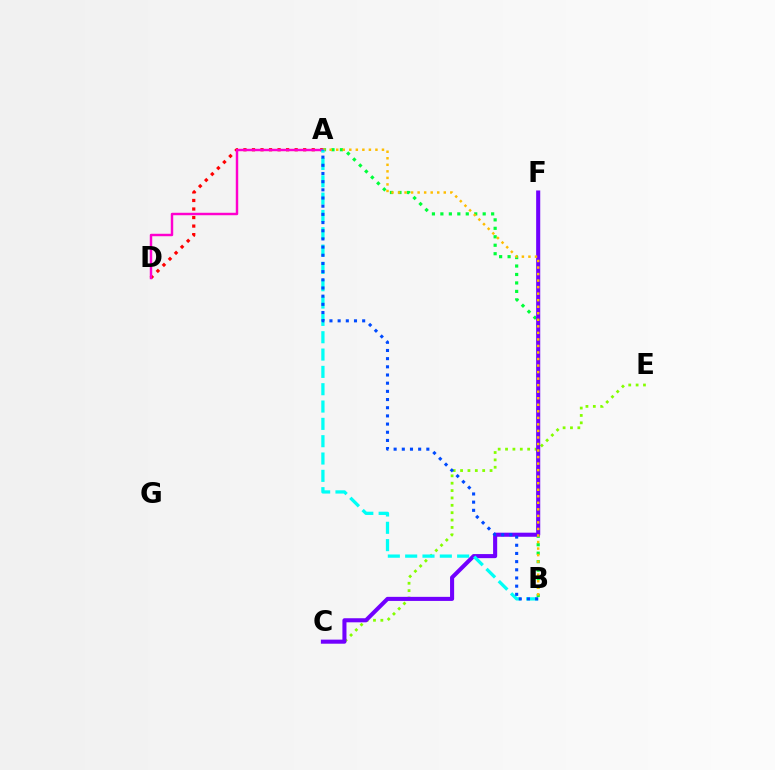{('A', 'B'): [{'color': '#00ff39', 'line_style': 'dotted', 'thickness': 2.3}, {'color': '#ffbd00', 'line_style': 'dotted', 'thickness': 1.78}, {'color': '#00fff6', 'line_style': 'dashed', 'thickness': 2.35}, {'color': '#004bff', 'line_style': 'dotted', 'thickness': 2.22}], ('A', 'D'): [{'color': '#ff0000', 'line_style': 'dotted', 'thickness': 2.32}, {'color': '#ff00cf', 'line_style': 'solid', 'thickness': 1.76}], ('C', 'E'): [{'color': '#84ff00', 'line_style': 'dotted', 'thickness': 2.0}], ('C', 'F'): [{'color': '#7200ff', 'line_style': 'solid', 'thickness': 2.93}]}